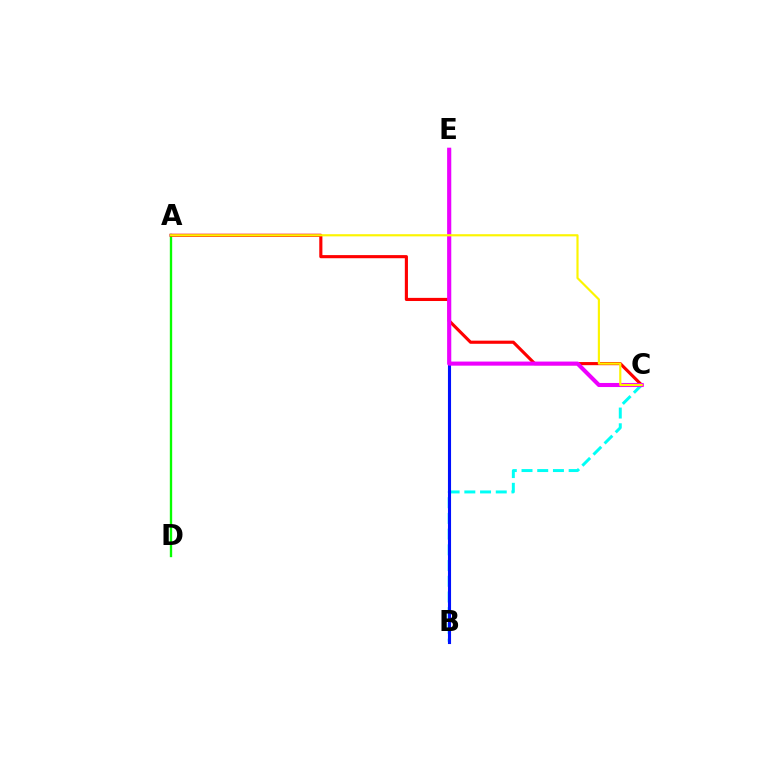{('B', 'C'): [{'color': '#00fff6', 'line_style': 'dashed', 'thickness': 2.13}], ('B', 'E'): [{'color': '#0010ff', 'line_style': 'solid', 'thickness': 2.24}], ('A', 'D'): [{'color': '#08ff00', 'line_style': 'solid', 'thickness': 1.69}], ('A', 'C'): [{'color': '#ff0000', 'line_style': 'solid', 'thickness': 2.25}, {'color': '#fcf500', 'line_style': 'solid', 'thickness': 1.56}], ('C', 'E'): [{'color': '#ee00ff', 'line_style': 'solid', 'thickness': 2.94}]}